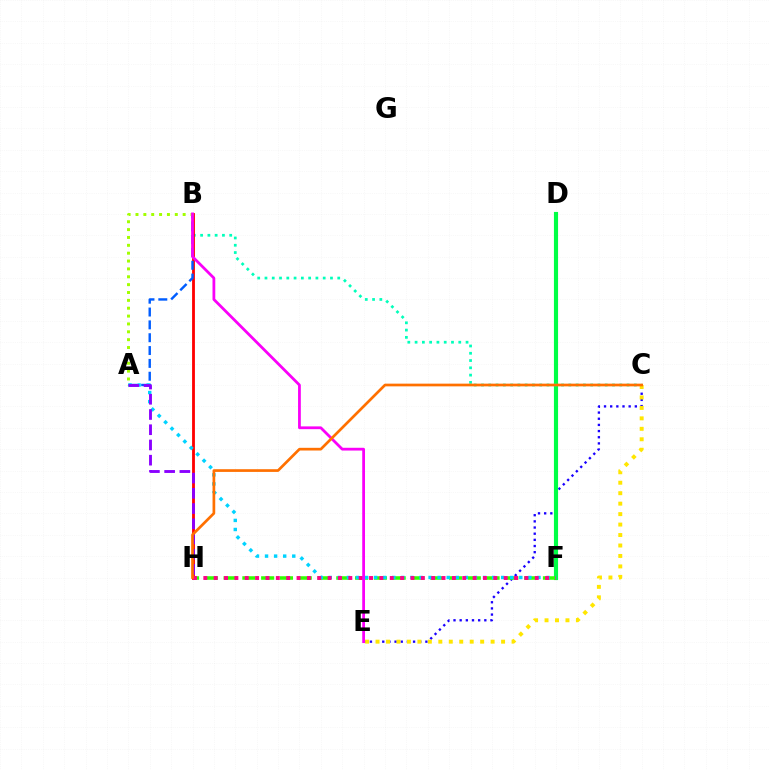{('C', 'E'): [{'color': '#1900ff', 'line_style': 'dotted', 'thickness': 1.67}, {'color': '#ffe600', 'line_style': 'dotted', 'thickness': 2.84}], ('D', 'F'): [{'color': '#00ff45', 'line_style': 'solid', 'thickness': 2.97}], ('B', 'C'): [{'color': '#00ffbb', 'line_style': 'dotted', 'thickness': 1.98}], ('F', 'H'): [{'color': '#31ff00', 'line_style': 'dashed', 'thickness': 2.55}, {'color': '#ff0088', 'line_style': 'dotted', 'thickness': 2.81}], ('B', 'H'): [{'color': '#ff0000', 'line_style': 'solid', 'thickness': 2.03}], ('A', 'B'): [{'color': '#005dff', 'line_style': 'dashed', 'thickness': 1.74}, {'color': '#a2ff00', 'line_style': 'dotted', 'thickness': 2.14}], ('A', 'F'): [{'color': '#00d3ff', 'line_style': 'dotted', 'thickness': 2.47}], ('A', 'H'): [{'color': '#8a00ff', 'line_style': 'dashed', 'thickness': 2.07}], ('B', 'E'): [{'color': '#fa00f9', 'line_style': 'solid', 'thickness': 1.99}], ('C', 'H'): [{'color': '#ff7000', 'line_style': 'solid', 'thickness': 1.94}]}